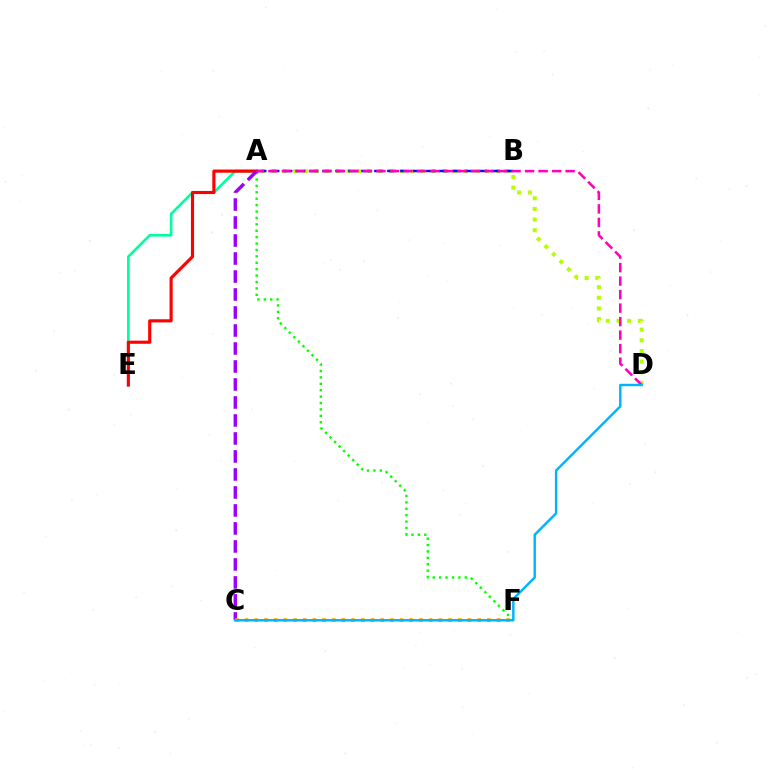{('A', 'E'): [{'color': '#00ff9d', 'line_style': 'solid', 'thickness': 1.92}, {'color': '#ff0000', 'line_style': 'solid', 'thickness': 2.26}], ('A', 'D'): [{'color': '#b3ff00', 'line_style': 'dotted', 'thickness': 2.9}, {'color': '#ff00bd', 'line_style': 'dashed', 'thickness': 1.84}], ('A', 'F'): [{'color': '#08ff00', 'line_style': 'dotted', 'thickness': 1.74}], ('A', 'B'): [{'color': '#0010ff', 'line_style': 'dashed', 'thickness': 1.76}], ('A', 'C'): [{'color': '#9b00ff', 'line_style': 'dashed', 'thickness': 2.44}], ('C', 'F'): [{'color': '#ffa500', 'line_style': 'dotted', 'thickness': 2.63}], ('C', 'D'): [{'color': '#00b5ff', 'line_style': 'solid', 'thickness': 1.77}]}